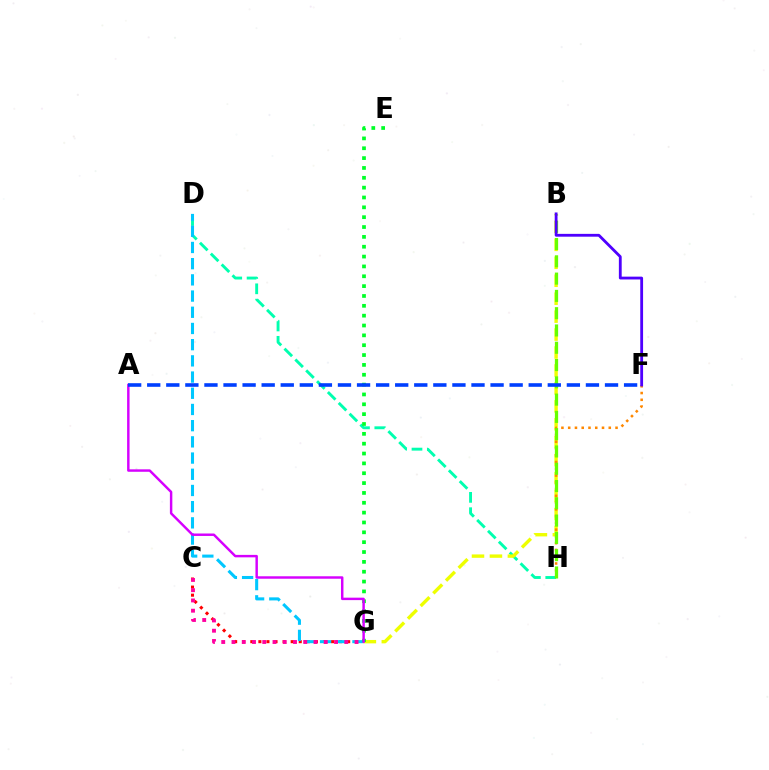{('C', 'G'): [{'color': '#ff0000', 'line_style': 'dotted', 'thickness': 2.19}, {'color': '#ff00a0', 'line_style': 'dotted', 'thickness': 2.79}], ('D', 'H'): [{'color': '#00ffaf', 'line_style': 'dashed', 'thickness': 2.08}], ('D', 'G'): [{'color': '#00c7ff', 'line_style': 'dashed', 'thickness': 2.2}], ('B', 'G'): [{'color': '#eeff00', 'line_style': 'dashed', 'thickness': 2.44}], ('F', 'H'): [{'color': '#ff8800', 'line_style': 'dotted', 'thickness': 1.84}], ('B', 'H'): [{'color': '#66ff00', 'line_style': 'dashed', 'thickness': 2.35}], ('E', 'G'): [{'color': '#00ff27', 'line_style': 'dotted', 'thickness': 2.68}], ('A', 'G'): [{'color': '#d600ff', 'line_style': 'solid', 'thickness': 1.77}], ('A', 'F'): [{'color': '#003fff', 'line_style': 'dashed', 'thickness': 2.59}], ('B', 'F'): [{'color': '#4f00ff', 'line_style': 'solid', 'thickness': 2.03}]}